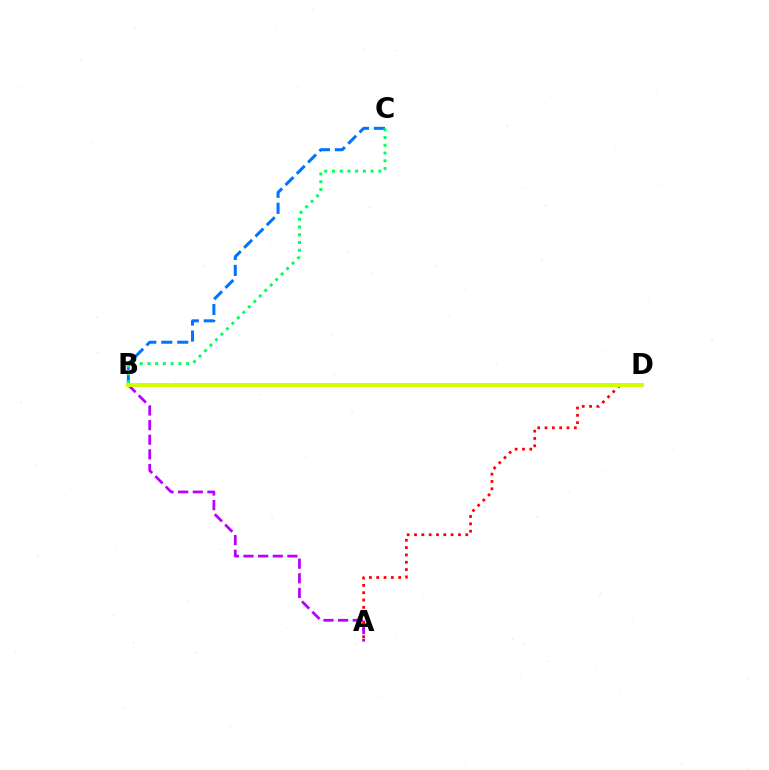{('A', 'D'): [{'color': '#ff0000', 'line_style': 'dotted', 'thickness': 1.99}], ('B', 'C'): [{'color': '#0074ff', 'line_style': 'dashed', 'thickness': 2.17}, {'color': '#00ff5c', 'line_style': 'dotted', 'thickness': 2.1}], ('A', 'B'): [{'color': '#b900ff', 'line_style': 'dashed', 'thickness': 1.99}], ('B', 'D'): [{'color': '#d1ff00', 'line_style': 'solid', 'thickness': 2.87}]}